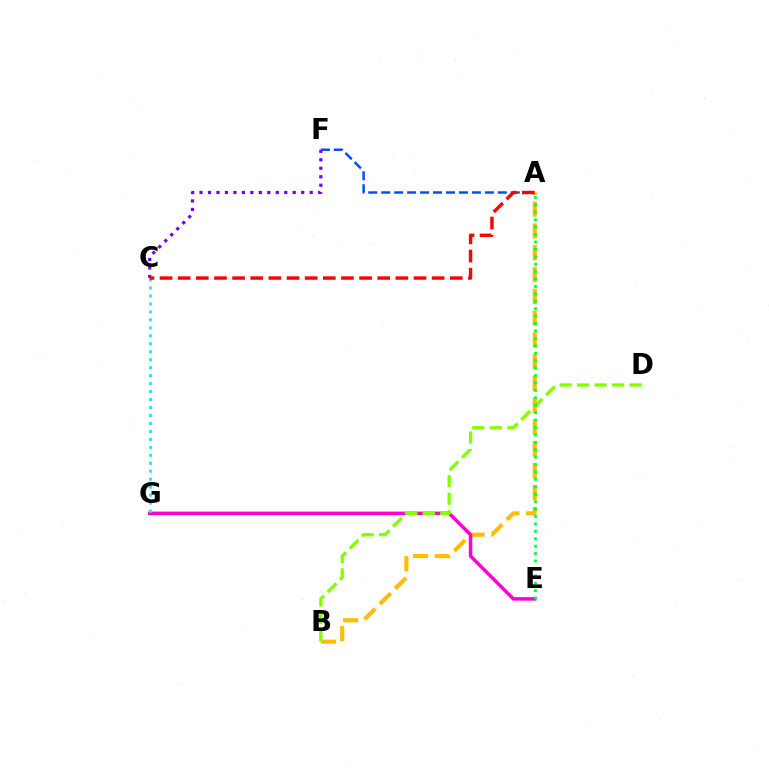{('A', 'B'): [{'color': '#ffbd00', 'line_style': 'dashed', 'thickness': 2.96}], ('A', 'F'): [{'color': '#004bff', 'line_style': 'dashed', 'thickness': 1.76}], ('E', 'G'): [{'color': '#ff00cf', 'line_style': 'solid', 'thickness': 2.51}], ('C', 'G'): [{'color': '#00fff6', 'line_style': 'dotted', 'thickness': 2.16}], ('B', 'D'): [{'color': '#84ff00', 'line_style': 'dashed', 'thickness': 2.38}], ('C', 'F'): [{'color': '#7200ff', 'line_style': 'dotted', 'thickness': 2.3}], ('A', 'E'): [{'color': '#00ff39', 'line_style': 'dotted', 'thickness': 2.02}], ('A', 'C'): [{'color': '#ff0000', 'line_style': 'dashed', 'thickness': 2.46}]}